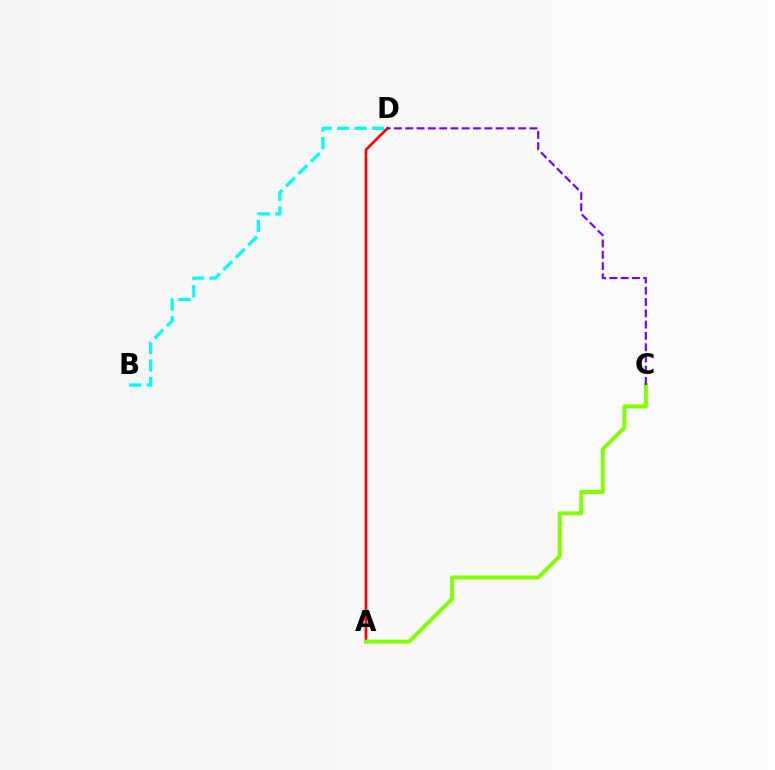{('B', 'D'): [{'color': '#00fff6', 'line_style': 'dashed', 'thickness': 2.37}], ('A', 'D'): [{'color': '#ff0000', 'line_style': 'solid', 'thickness': 1.93}], ('A', 'C'): [{'color': '#84ff00', 'line_style': 'solid', 'thickness': 2.87}], ('C', 'D'): [{'color': '#7200ff', 'line_style': 'dashed', 'thickness': 1.53}]}